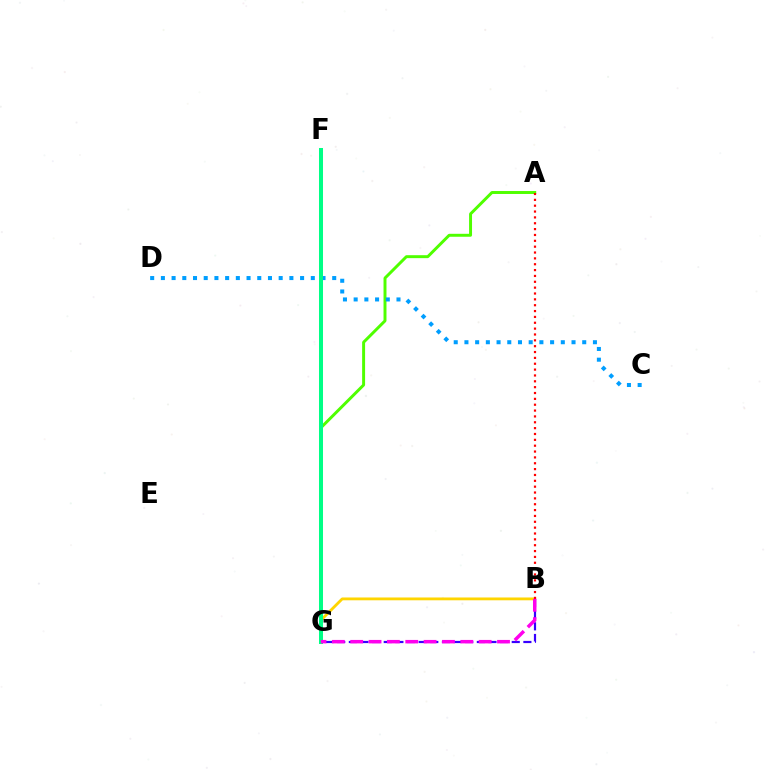{('B', 'G'): [{'color': '#ffd500', 'line_style': 'solid', 'thickness': 2.03}, {'color': '#3700ff', 'line_style': 'dashed', 'thickness': 1.58}, {'color': '#ff00ed', 'line_style': 'dashed', 'thickness': 2.49}], ('A', 'G'): [{'color': '#4fff00', 'line_style': 'solid', 'thickness': 2.13}], ('A', 'B'): [{'color': '#ff0000', 'line_style': 'dotted', 'thickness': 1.59}], ('C', 'D'): [{'color': '#009eff', 'line_style': 'dotted', 'thickness': 2.91}], ('F', 'G'): [{'color': '#00ff86', 'line_style': 'solid', 'thickness': 2.89}]}